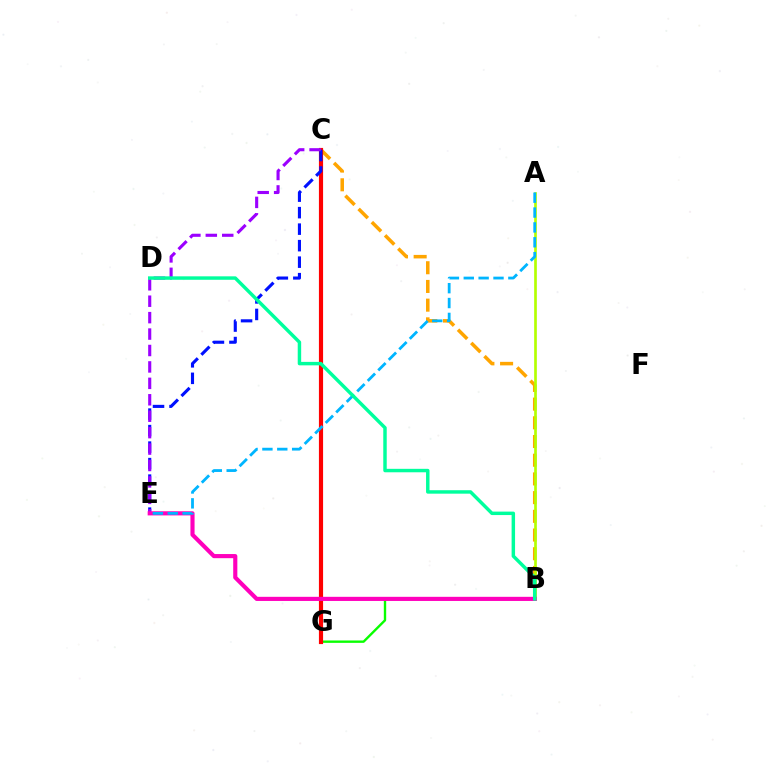{('B', 'C'): [{'color': '#ffa500', 'line_style': 'dashed', 'thickness': 2.54}], ('A', 'B'): [{'color': '#b3ff00', 'line_style': 'solid', 'thickness': 1.92}], ('B', 'G'): [{'color': '#08ff00', 'line_style': 'solid', 'thickness': 1.71}], ('C', 'G'): [{'color': '#ff0000', 'line_style': 'solid', 'thickness': 3.0}], ('C', 'E'): [{'color': '#0010ff', 'line_style': 'dashed', 'thickness': 2.24}, {'color': '#9b00ff', 'line_style': 'dashed', 'thickness': 2.23}], ('B', 'E'): [{'color': '#ff00bd', 'line_style': 'solid', 'thickness': 2.98}], ('A', 'E'): [{'color': '#00b5ff', 'line_style': 'dashed', 'thickness': 2.02}], ('B', 'D'): [{'color': '#00ff9d', 'line_style': 'solid', 'thickness': 2.49}]}